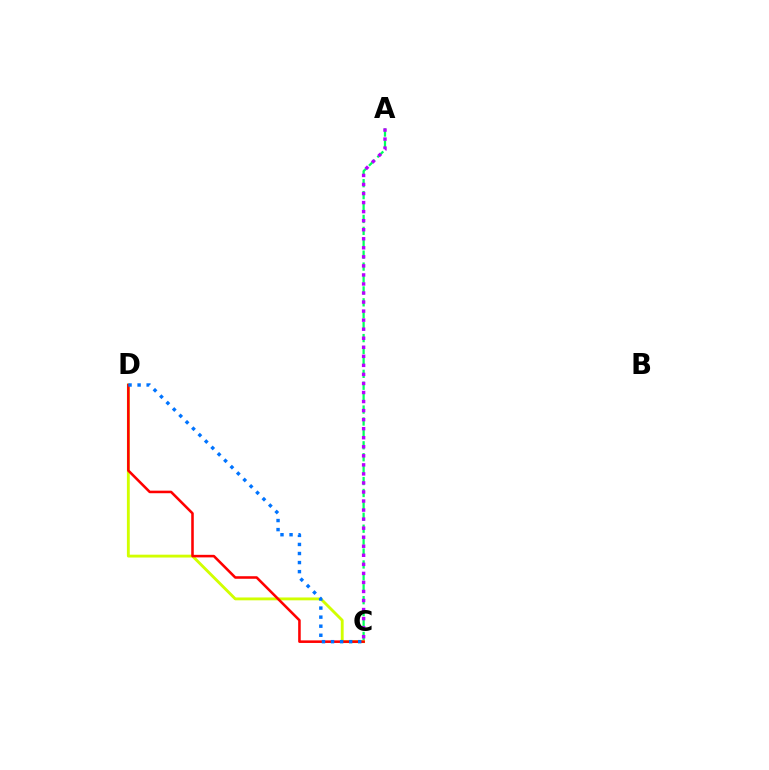{('A', 'C'): [{'color': '#00ff5c', 'line_style': 'dashed', 'thickness': 1.62}, {'color': '#b900ff', 'line_style': 'dotted', 'thickness': 2.46}], ('C', 'D'): [{'color': '#d1ff00', 'line_style': 'solid', 'thickness': 2.06}, {'color': '#ff0000', 'line_style': 'solid', 'thickness': 1.84}, {'color': '#0074ff', 'line_style': 'dotted', 'thickness': 2.46}]}